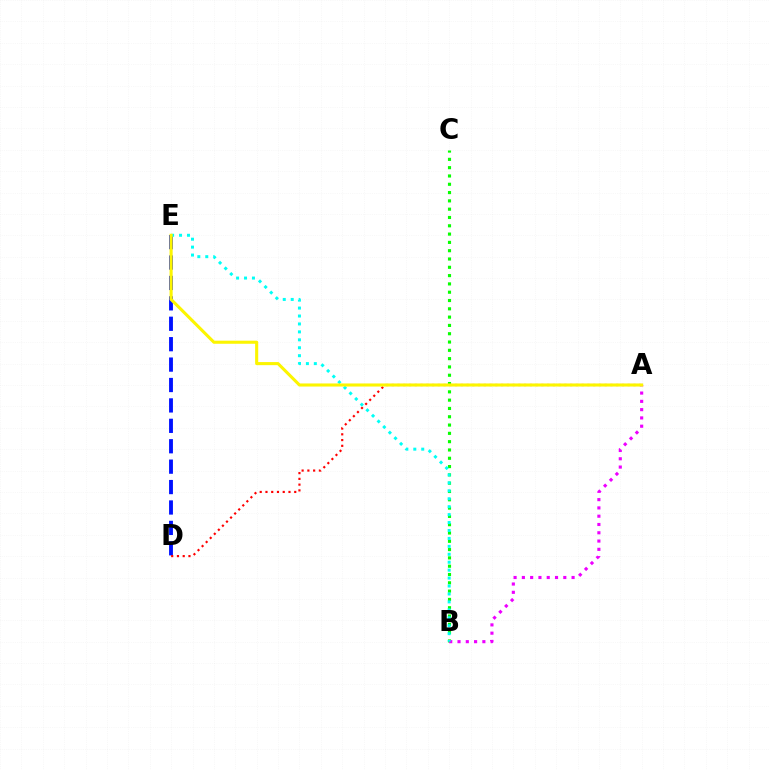{('B', 'C'): [{'color': '#08ff00', 'line_style': 'dotted', 'thickness': 2.26}], ('D', 'E'): [{'color': '#0010ff', 'line_style': 'dashed', 'thickness': 2.77}], ('A', 'D'): [{'color': '#ff0000', 'line_style': 'dotted', 'thickness': 1.56}], ('A', 'B'): [{'color': '#ee00ff', 'line_style': 'dotted', 'thickness': 2.25}], ('B', 'E'): [{'color': '#00fff6', 'line_style': 'dotted', 'thickness': 2.16}], ('A', 'E'): [{'color': '#fcf500', 'line_style': 'solid', 'thickness': 2.22}]}